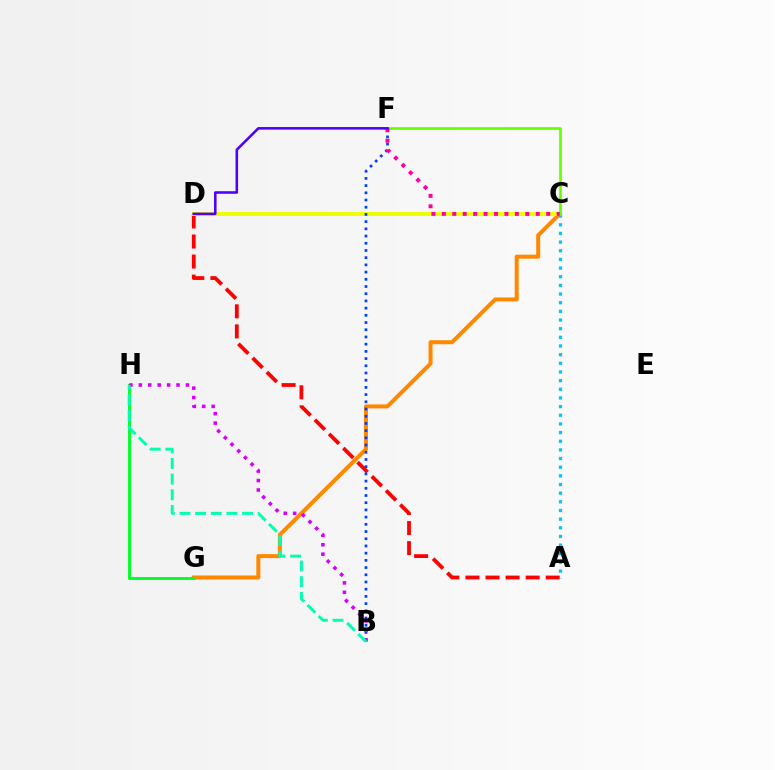{('C', 'G'): [{'color': '#ff8800', 'line_style': 'solid', 'thickness': 2.87}], ('A', 'D'): [{'color': '#ff0000', 'line_style': 'dashed', 'thickness': 2.73}], ('C', 'D'): [{'color': '#eeff00', 'line_style': 'solid', 'thickness': 2.85}], ('A', 'C'): [{'color': '#00c7ff', 'line_style': 'dotted', 'thickness': 2.35}], ('G', 'H'): [{'color': '#00ff27', 'line_style': 'solid', 'thickness': 2.09}], ('C', 'F'): [{'color': '#66ff00', 'line_style': 'solid', 'thickness': 1.94}, {'color': '#ff00a0', 'line_style': 'dotted', 'thickness': 2.84}], ('B', 'F'): [{'color': '#003fff', 'line_style': 'dotted', 'thickness': 1.96}], ('B', 'H'): [{'color': '#d600ff', 'line_style': 'dotted', 'thickness': 2.56}, {'color': '#00ffaf', 'line_style': 'dashed', 'thickness': 2.13}], ('D', 'F'): [{'color': '#4f00ff', 'line_style': 'solid', 'thickness': 1.85}]}